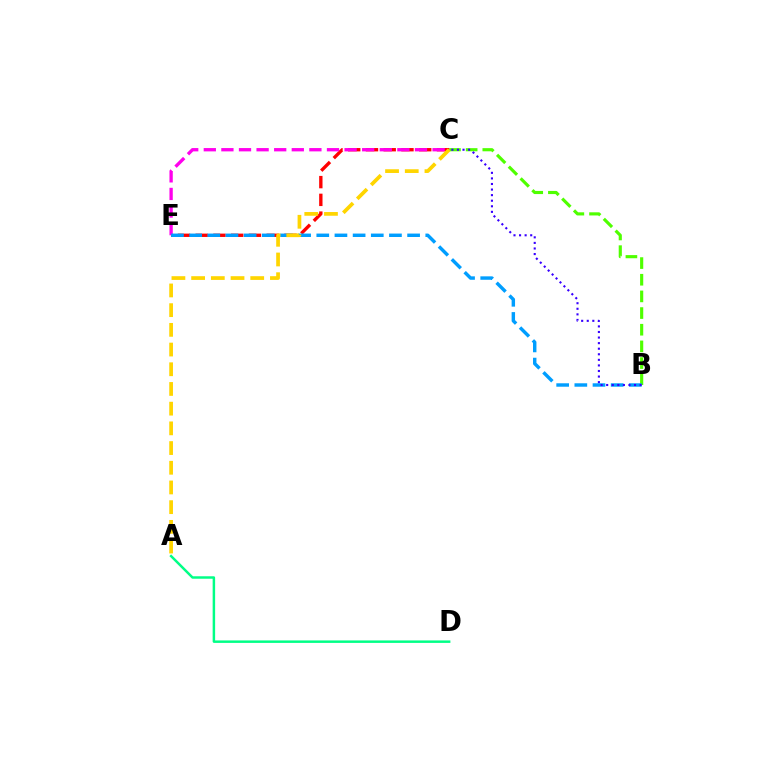{('B', 'C'): [{'color': '#4fff00', 'line_style': 'dashed', 'thickness': 2.26}, {'color': '#3700ff', 'line_style': 'dotted', 'thickness': 1.51}], ('A', 'D'): [{'color': '#00ff86', 'line_style': 'solid', 'thickness': 1.78}], ('C', 'E'): [{'color': '#ff0000', 'line_style': 'dashed', 'thickness': 2.41}, {'color': '#ff00ed', 'line_style': 'dashed', 'thickness': 2.39}], ('B', 'E'): [{'color': '#009eff', 'line_style': 'dashed', 'thickness': 2.47}], ('A', 'C'): [{'color': '#ffd500', 'line_style': 'dashed', 'thickness': 2.68}]}